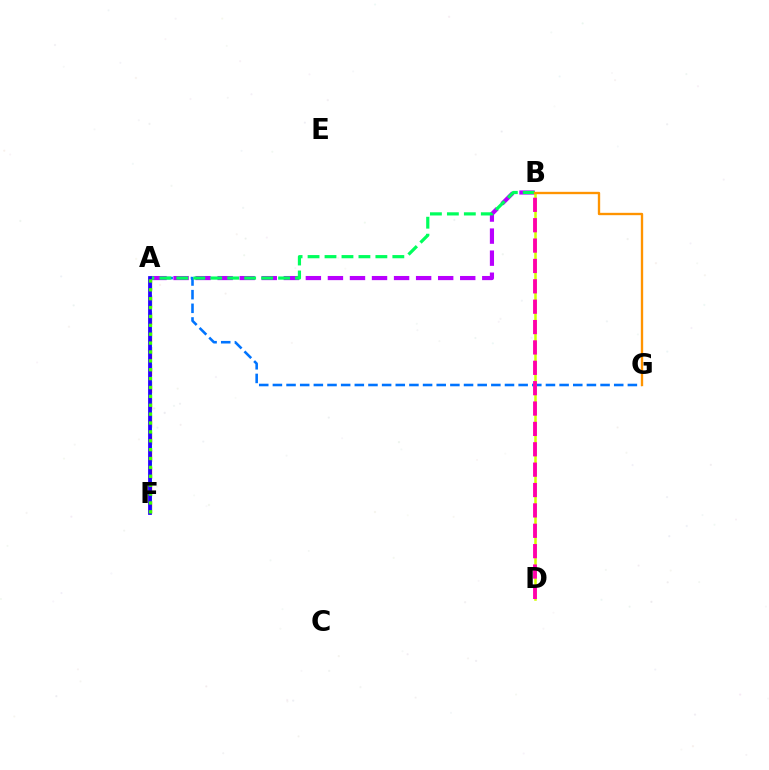{('A', 'F'): [{'color': '#ff0000', 'line_style': 'dashed', 'thickness': 2.33}, {'color': '#00fff6', 'line_style': 'dashed', 'thickness': 2.21}, {'color': '#2500ff', 'line_style': 'solid', 'thickness': 2.71}, {'color': '#3dff00', 'line_style': 'dotted', 'thickness': 2.41}], ('A', 'G'): [{'color': '#0074ff', 'line_style': 'dashed', 'thickness': 1.85}], ('A', 'B'): [{'color': '#b900ff', 'line_style': 'dashed', 'thickness': 3.0}, {'color': '#00ff5c', 'line_style': 'dashed', 'thickness': 2.3}], ('B', 'D'): [{'color': '#d1ff00', 'line_style': 'solid', 'thickness': 1.82}, {'color': '#ff00ac', 'line_style': 'dashed', 'thickness': 2.77}], ('B', 'G'): [{'color': '#ff9400', 'line_style': 'solid', 'thickness': 1.69}]}